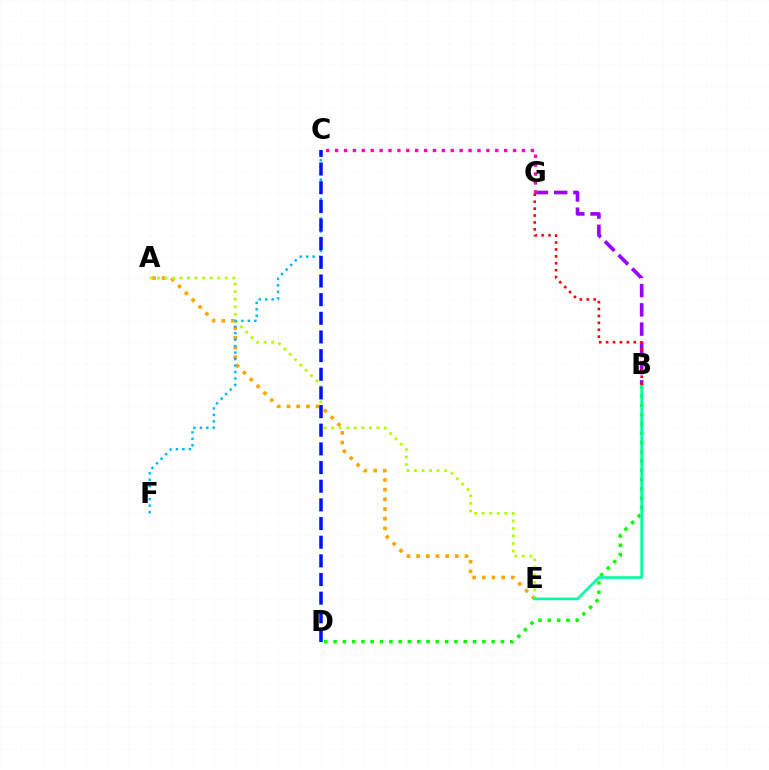{('A', 'E'): [{'color': '#ffa500', 'line_style': 'dotted', 'thickness': 2.63}, {'color': '#b3ff00', 'line_style': 'dotted', 'thickness': 2.05}], ('B', 'D'): [{'color': '#08ff00', 'line_style': 'dotted', 'thickness': 2.53}], ('B', 'G'): [{'color': '#9b00ff', 'line_style': 'dashed', 'thickness': 2.62}, {'color': '#ff0000', 'line_style': 'dotted', 'thickness': 1.88}], ('C', 'F'): [{'color': '#00b5ff', 'line_style': 'dotted', 'thickness': 1.76}], ('C', 'G'): [{'color': '#ff00bd', 'line_style': 'dotted', 'thickness': 2.42}], ('C', 'D'): [{'color': '#0010ff', 'line_style': 'dashed', 'thickness': 2.53}], ('B', 'E'): [{'color': '#00ff9d', 'line_style': 'solid', 'thickness': 1.9}]}